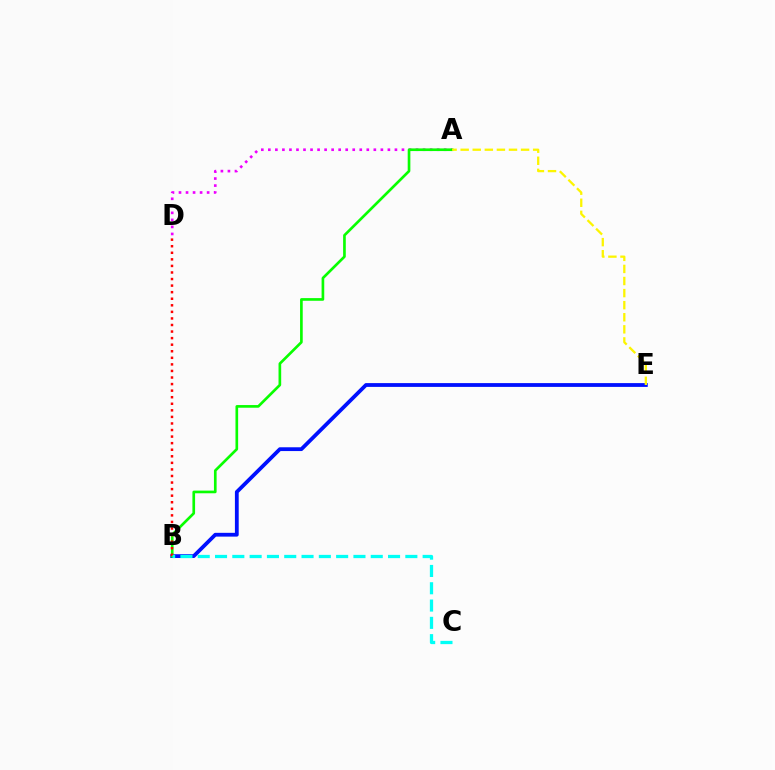{('B', 'E'): [{'color': '#0010ff', 'line_style': 'solid', 'thickness': 2.73}], ('A', 'D'): [{'color': '#ee00ff', 'line_style': 'dotted', 'thickness': 1.91}], ('A', 'B'): [{'color': '#08ff00', 'line_style': 'solid', 'thickness': 1.92}], ('B', 'D'): [{'color': '#ff0000', 'line_style': 'dotted', 'thickness': 1.78}], ('A', 'E'): [{'color': '#fcf500', 'line_style': 'dashed', 'thickness': 1.64}], ('B', 'C'): [{'color': '#00fff6', 'line_style': 'dashed', 'thickness': 2.35}]}